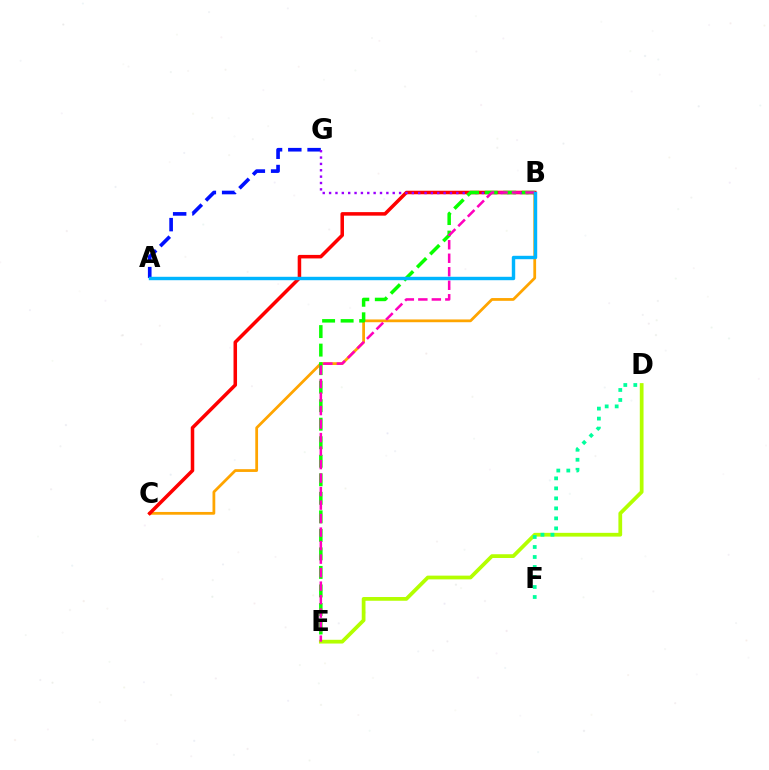{('B', 'C'): [{'color': '#ffa500', 'line_style': 'solid', 'thickness': 1.99}, {'color': '#ff0000', 'line_style': 'solid', 'thickness': 2.54}], ('A', 'G'): [{'color': '#0010ff', 'line_style': 'dashed', 'thickness': 2.62}], ('B', 'G'): [{'color': '#9b00ff', 'line_style': 'dotted', 'thickness': 1.73}], ('B', 'E'): [{'color': '#08ff00', 'line_style': 'dashed', 'thickness': 2.52}, {'color': '#ff00bd', 'line_style': 'dashed', 'thickness': 1.83}], ('D', 'E'): [{'color': '#b3ff00', 'line_style': 'solid', 'thickness': 2.7}], ('A', 'B'): [{'color': '#00b5ff', 'line_style': 'solid', 'thickness': 2.46}], ('D', 'F'): [{'color': '#00ff9d', 'line_style': 'dotted', 'thickness': 2.72}]}